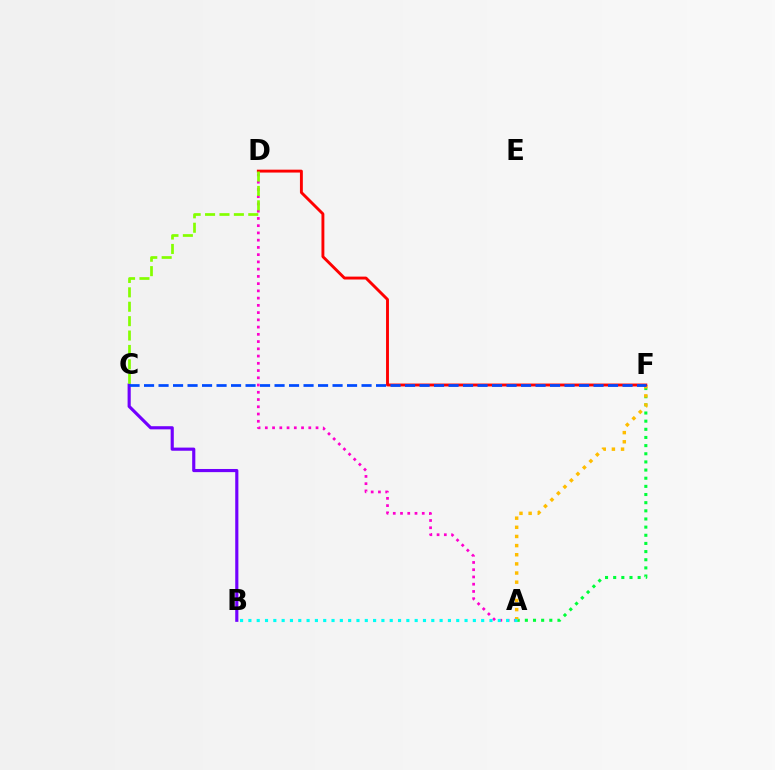{('A', 'F'): [{'color': '#00ff39', 'line_style': 'dotted', 'thickness': 2.21}, {'color': '#ffbd00', 'line_style': 'dotted', 'thickness': 2.48}], ('A', 'D'): [{'color': '#ff00cf', 'line_style': 'dotted', 'thickness': 1.97}], ('D', 'F'): [{'color': '#ff0000', 'line_style': 'solid', 'thickness': 2.08}], ('B', 'C'): [{'color': '#7200ff', 'line_style': 'solid', 'thickness': 2.26}], ('C', 'F'): [{'color': '#004bff', 'line_style': 'dashed', 'thickness': 1.97}], ('A', 'B'): [{'color': '#00fff6', 'line_style': 'dotted', 'thickness': 2.26}], ('C', 'D'): [{'color': '#84ff00', 'line_style': 'dashed', 'thickness': 1.96}]}